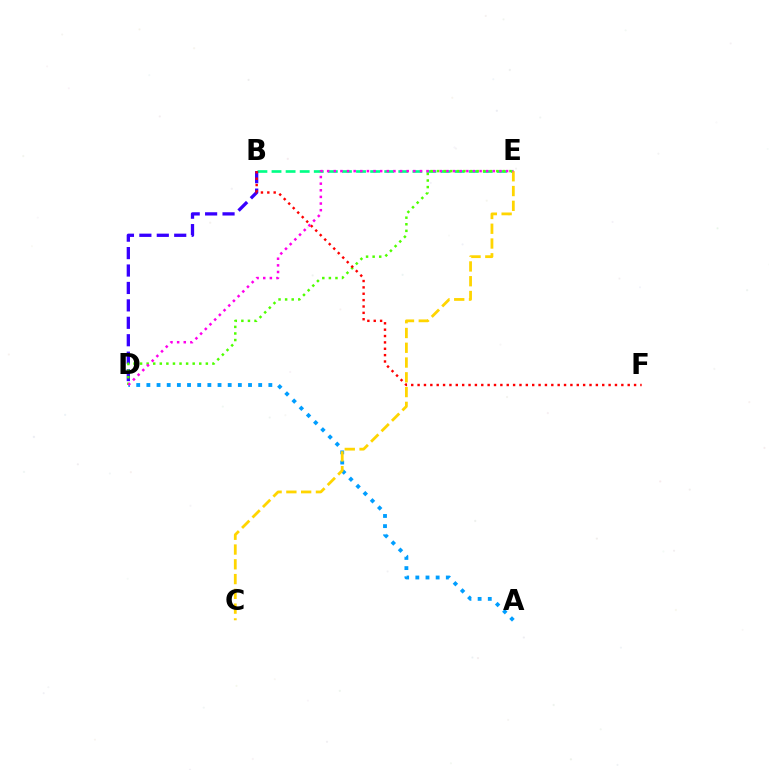{('A', 'D'): [{'color': '#009eff', 'line_style': 'dotted', 'thickness': 2.76}], ('B', 'E'): [{'color': '#00ff86', 'line_style': 'dashed', 'thickness': 1.91}], ('B', 'D'): [{'color': '#3700ff', 'line_style': 'dashed', 'thickness': 2.37}], ('D', 'E'): [{'color': '#4fff00', 'line_style': 'dotted', 'thickness': 1.79}, {'color': '#ff00ed', 'line_style': 'dotted', 'thickness': 1.8}], ('B', 'F'): [{'color': '#ff0000', 'line_style': 'dotted', 'thickness': 1.73}], ('C', 'E'): [{'color': '#ffd500', 'line_style': 'dashed', 'thickness': 2.01}]}